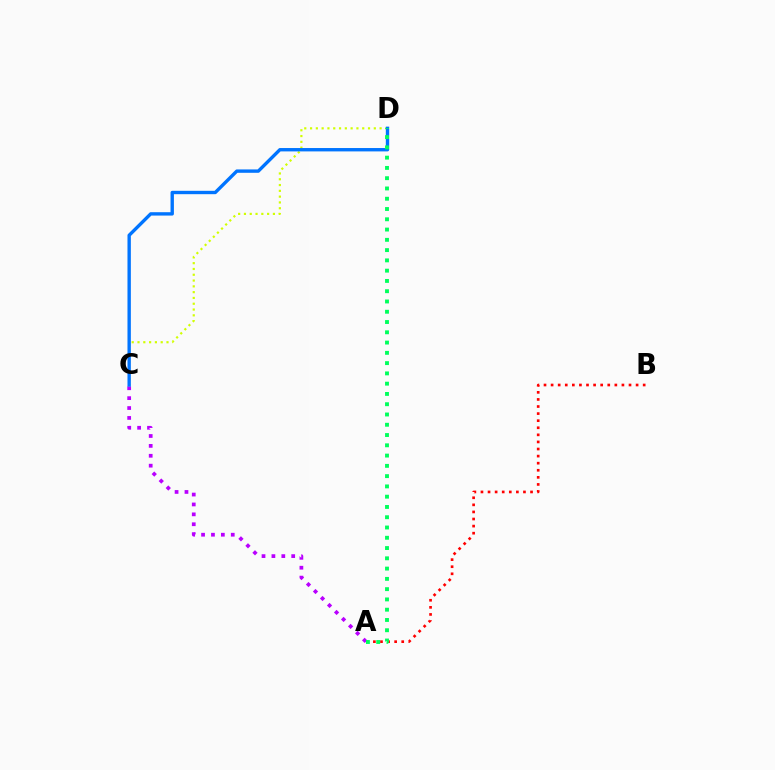{('C', 'D'): [{'color': '#d1ff00', 'line_style': 'dotted', 'thickness': 1.57}, {'color': '#0074ff', 'line_style': 'solid', 'thickness': 2.43}], ('A', 'C'): [{'color': '#b900ff', 'line_style': 'dotted', 'thickness': 2.69}], ('A', 'B'): [{'color': '#ff0000', 'line_style': 'dotted', 'thickness': 1.92}], ('A', 'D'): [{'color': '#00ff5c', 'line_style': 'dotted', 'thickness': 2.79}]}